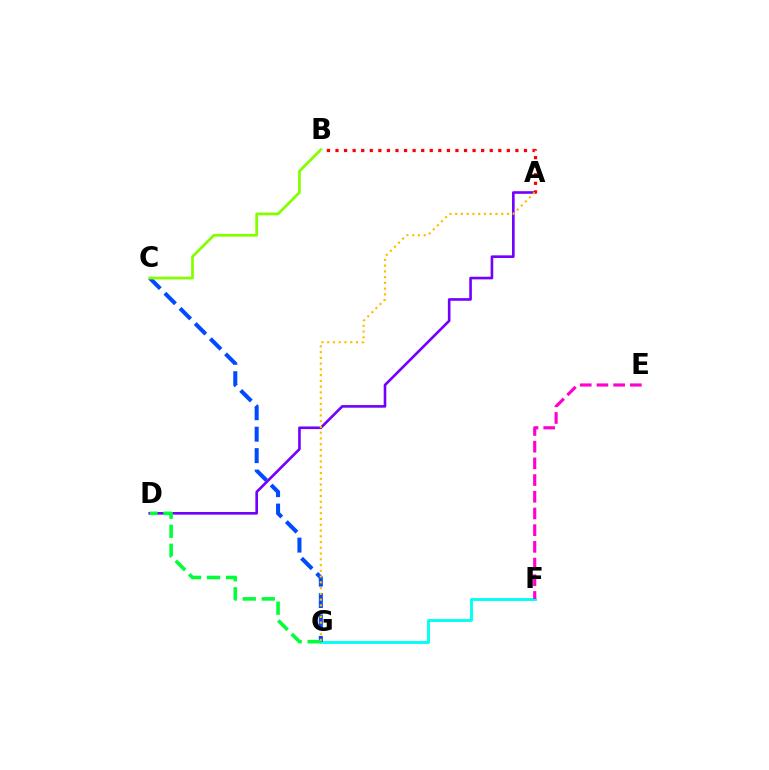{('A', 'D'): [{'color': '#7200ff', 'line_style': 'solid', 'thickness': 1.89}], ('F', 'G'): [{'color': '#00fff6', 'line_style': 'solid', 'thickness': 2.07}], ('C', 'G'): [{'color': '#004bff', 'line_style': 'dashed', 'thickness': 2.91}], ('E', 'F'): [{'color': '#ff00cf', 'line_style': 'dashed', 'thickness': 2.27}], ('D', 'G'): [{'color': '#00ff39', 'line_style': 'dashed', 'thickness': 2.59}], ('A', 'B'): [{'color': '#ff0000', 'line_style': 'dotted', 'thickness': 2.33}], ('A', 'G'): [{'color': '#ffbd00', 'line_style': 'dotted', 'thickness': 1.56}], ('B', 'C'): [{'color': '#84ff00', 'line_style': 'solid', 'thickness': 1.99}]}